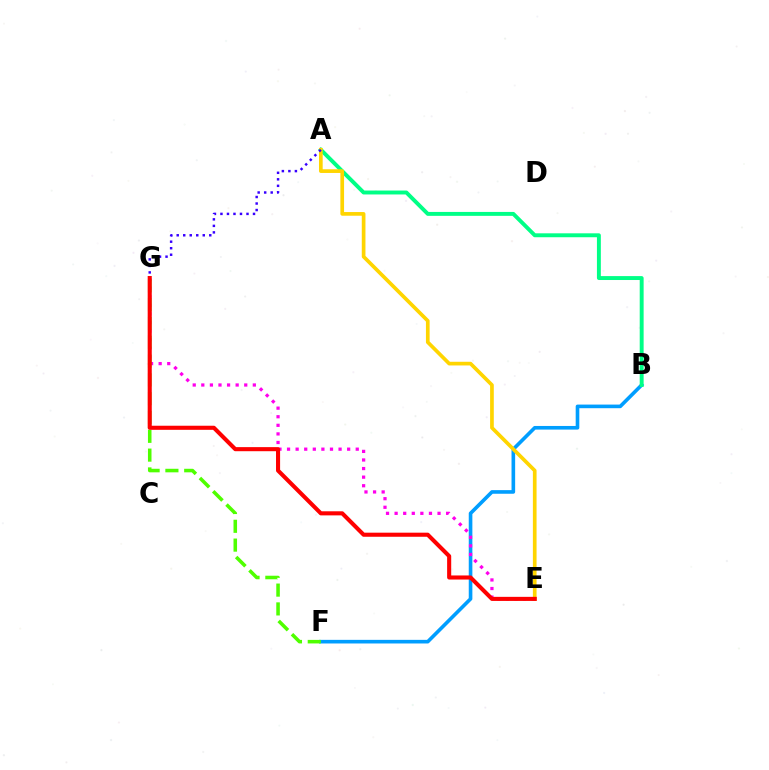{('B', 'F'): [{'color': '#009eff', 'line_style': 'solid', 'thickness': 2.61}], ('E', 'G'): [{'color': '#ff00ed', 'line_style': 'dotted', 'thickness': 2.33}, {'color': '#ff0000', 'line_style': 'solid', 'thickness': 2.94}], ('F', 'G'): [{'color': '#4fff00', 'line_style': 'dashed', 'thickness': 2.56}], ('A', 'B'): [{'color': '#00ff86', 'line_style': 'solid', 'thickness': 2.82}], ('A', 'E'): [{'color': '#ffd500', 'line_style': 'solid', 'thickness': 2.65}], ('A', 'G'): [{'color': '#3700ff', 'line_style': 'dotted', 'thickness': 1.77}]}